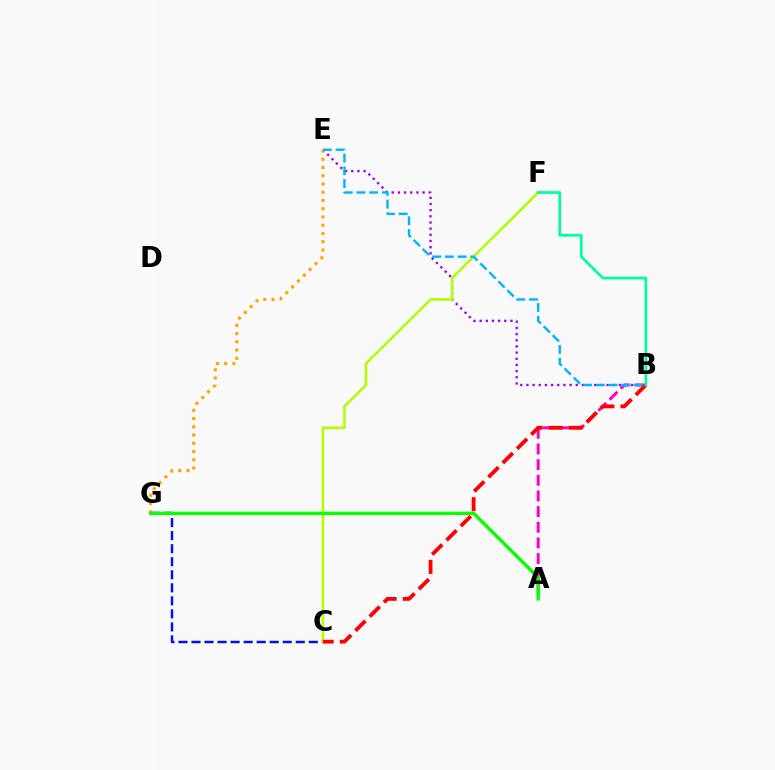{('C', 'G'): [{'color': '#0010ff', 'line_style': 'dashed', 'thickness': 1.77}], ('B', 'E'): [{'color': '#9b00ff', 'line_style': 'dotted', 'thickness': 1.67}, {'color': '#00b5ff', 'line_style': 'dashed', 'thickness': 1.73}], ('E', 'G'): [{'color': '#ffa500', 'line_style': 'dotted', 'thickness': 2.24}], ('A', 'B'): [{'color': '#ff00bd', 'line_style': 'dashed', 'thickness': 2.13}], ('C', 'F'): [{'color': '#b3ff00', 'line_style': 'solid', 'thickness': 1.85}], ('A', 'G'): [{'color': '#08ff00', 'line_style': 'solid', 'thickness': 2.42}], ('B', 'C'): [{'color': '#ff0000', 'line_style': 'dashed', 'thickness': 2.74}], ('B', 'F'): [{'color': '#00ff9d', 'line_style': 'solid', 'thickness': 1.93}]}